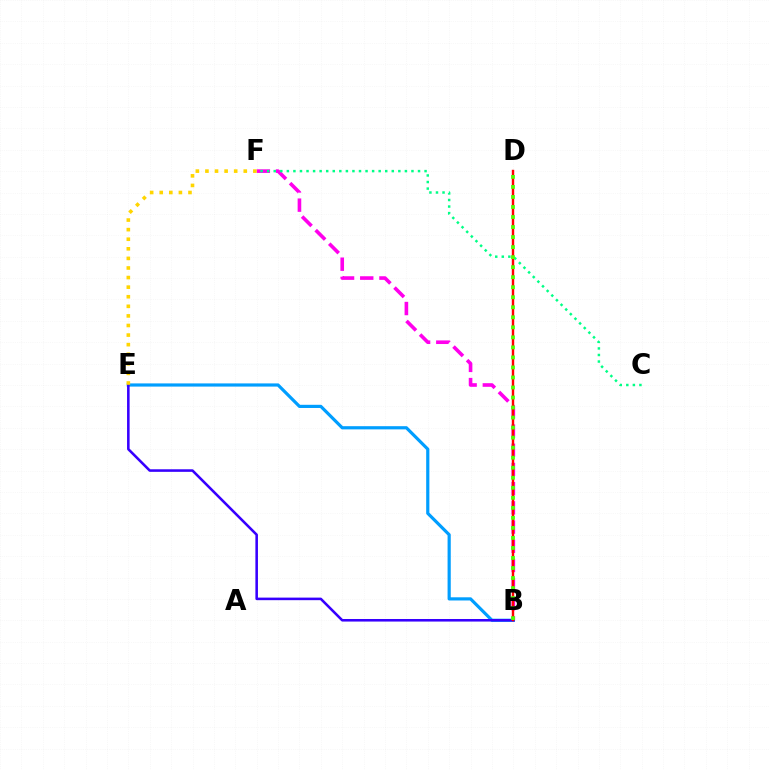{('B', 'E'): [{'color': '#009eff', 'line_style': 'solid', 'thickness': 2.29}, {'color': '#3700ff', 'line_style': 'solid', 'thickness': 1.85}], ('B', 'F'): [{'color': '#ff00ed', 'line_style': 'dashed', 'thickness': 2.61}], ('B', 'D'): [{'color': '#ff0000', 'line_style': 'solid', 'thickness': 1.75}, {'color': '#4fff00', 'line_style': 'dotted', 'thickness': 2.72}], ('E', 'F'): [{'color': '#ffd500', 'line_style': 'dotted', 'thickness': 2.6}], ('C', 'F'): [{'color': '#00ff86', 'line_style': 'dotted', 'thickness': 1.78}]}